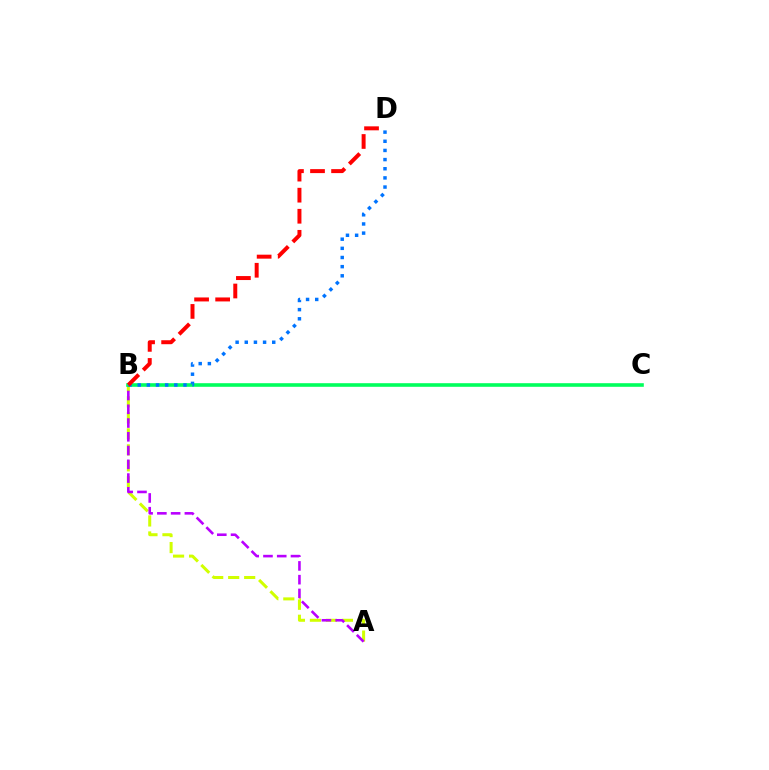{('A', 'B'): [{'color': '#d1ff00', 'line_style': 'dashed', 'thickness': 2.17}, {'color': '#b900ff', 'line_style': 'dashed', 'thickness': 1.87}], ('B', 'C'): [{'color': '#00ff5c', 'line_style': 'solid', 'thickness': 2.59}], ('B', 'D'): [{'color': '#0074ff', 'line_style': 'dotted', 'thickness': 2.49}, {'color': '#ff0000', 'line_style': 'dashed', 'thickness': 2.86}]}